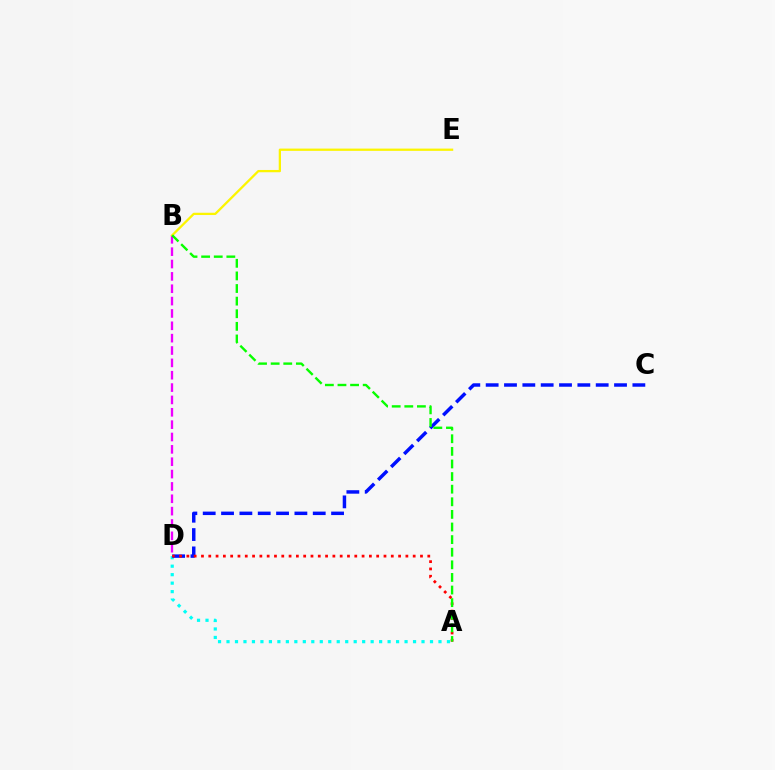{('B', 'D'): [{'color': '#ee00ff', 'line_style': 'dashed', 'thickness': 1.68}], ('A', 'D'): [{'color': '#00fff6', 'line_style': 'dotted', 'thickness': 2.3}, {'color': '#ff0000', 'line_style': 'dotted', 'thickness': 1.98}], ('C', 'D'): [{'color': '#0010ff', 'line_style': 'dashed', 'thickness': 2.49}], ('B', 'E'): [{'color': '#fcf500', 'line_style': 'solid', 'thickness': 1.64}], ('A', 'B'): [{'color': '#08ff00', 'line_style': 'dashed', 'thickness': 1.71}]}